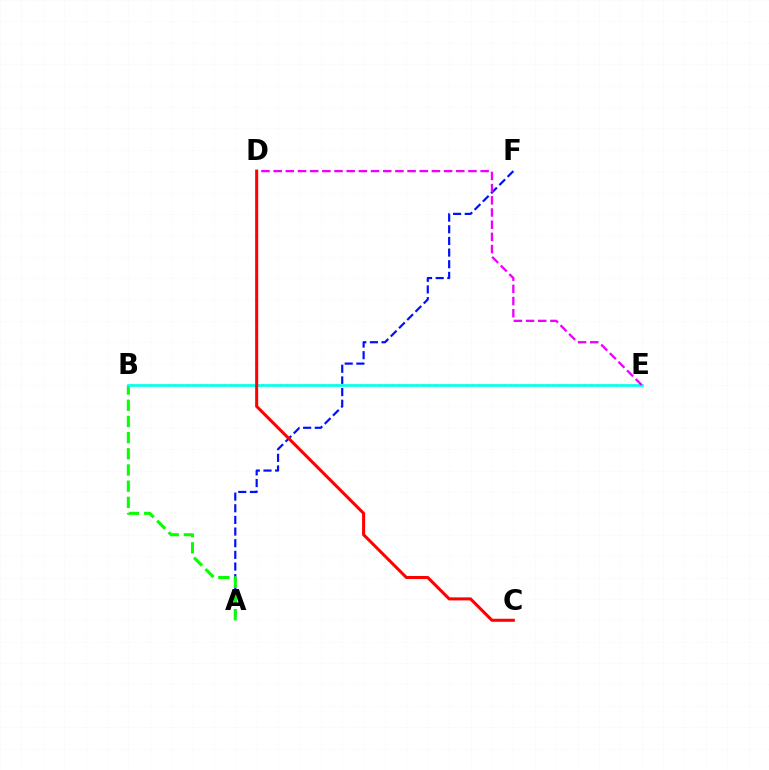{('A', 'F'): [{'color': '#0010ff', 'line_style': 'dashed', 'thickness': 1.58}], ('B', 'E'): [{'color': '#fcf500', 'line_style': 'dotted', 'thickness': 1.69}, {'color': '#00fff6', 'line_style': 'solid', 'thickness': 1.93}], ('A', 'B'): [{'color': '#08ff00', 'line_style': 'dashed', 'thickness': 2.2}], ('D', 'E'): [{'color': '#ee00ff', 'line_style': 'dashed', 'thickness': 1.65}], ('C', 'D'): [{'color': '#ff0000', 'line_style': 'solid', 'thickness': 2.19}]}